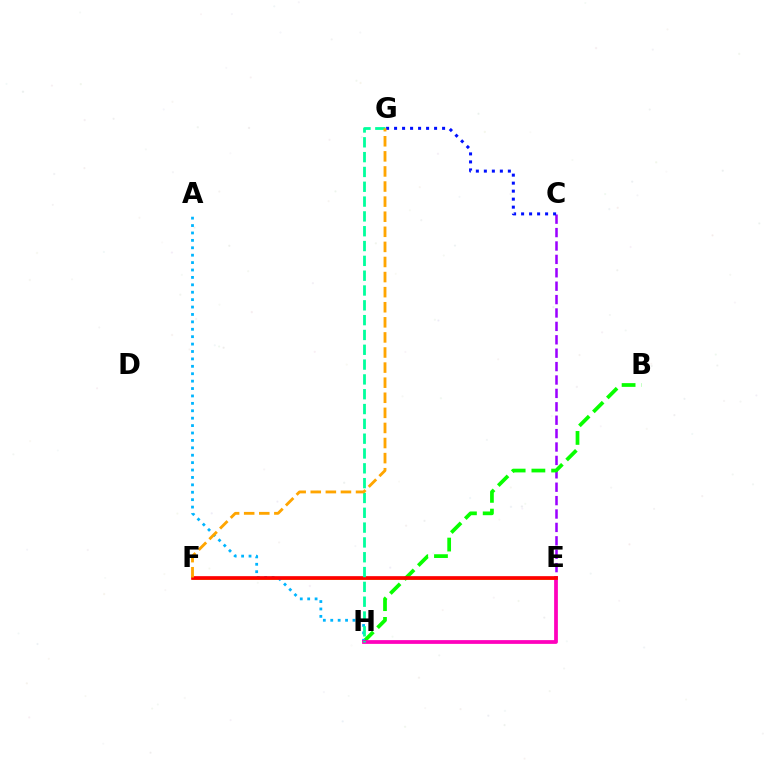{('C', 'E'): [{'color': '#9b00ff', 'line_style': 'dashed', 'thickness': 1.82}], ('E', 'F'): [{'color': '#b3ff00', 'line_style': 'solid', 'thickness': 2.05}, {'color': '#ff0000', 'line_style': 'solid', 'thickness': 2.66}], ('B', 'H'): [{'color': '#08ff00', 'line_style': 'dashed', 'thickness': 2.68}], ('A', 'H'): [{'color': '#00b5ff', 'line_style': 'dotted', 'thickness': 2.01}], ('E', 'H'): [{'color': '#ff00bd', 'line_style': 'solid', 'thickness': 2.71}], ('G', 'H'): [{'color': '#00ff9d', 'line_style': 'dashed', 'thickness': 2.01}], ('C', 'G'): [{'color': '#0010ff', 'line_style': 'dotted', 'thickness': 2.17}], ('F', 'G'): [{'color': '#ffa500', 'line_style': 'dashed', 'thickness': 2.05}]}